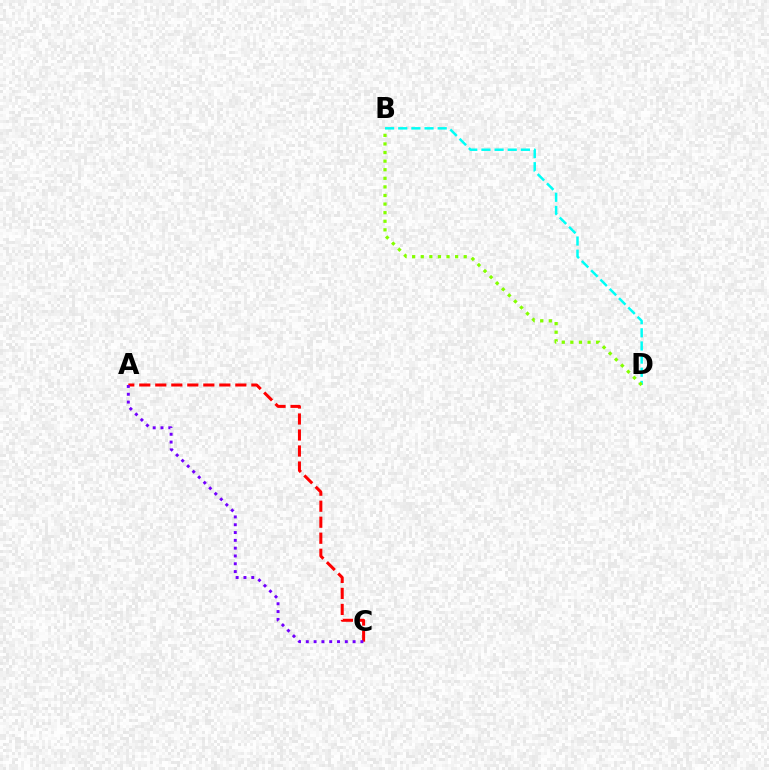{('A', 'C'): [{'color': '#ff0000', 'line_style': 'dashed', 'thickness': 2.18}, {'color': '#7200ff', 'line_style': 'dotted', 'thickness': 2.12}], ('B', 'D'): [{'color': '#00fff6', 'line_style': 'dashed', 'thickness': 1.79}, {'color': '#84ff00', 'line_style': 'dotted', 'thickness': 2.33}]}